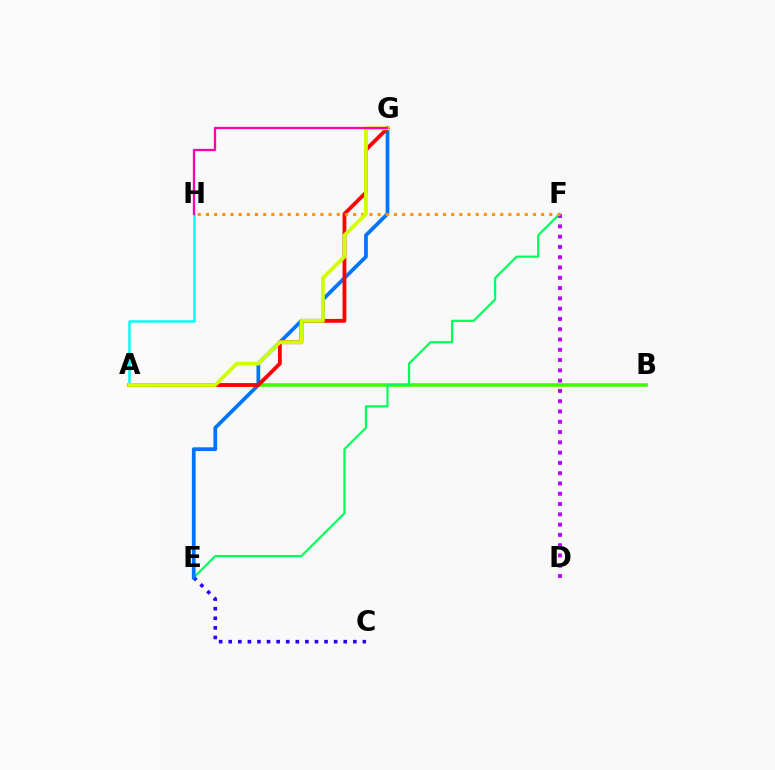{('A', 'B'): [{'color': '#3dff00', 'line_style': 'solid', 'thickness': 2.57}], ('E', 'F'): [{'color': '#00ff5c', 'line_style': 'solid', 'thickness': 1.58}], ('C', 'E'): [{'color': '#2500ff', 'line_style': 'dotted', 'thickness': 2.6}], ('E', 'G'): [{'color': '#0074ff', 'line_style': 'solid', 'thickness': 2.69}], ('A', 'G'): [{'color': '#ff0000', 'line_style': 'solid', 'thickness': 2.73}, {'color': '#d1ff00', 'line_style': 'solid', 'thickness': 2.7}], ('A', 'H'): [{'color': '#00fff6', 'line_style': 'solid', 'thickness': 1.82}], ('D', 'F'): [{'color': '#b900ff', 'line_style': 'dotted', 'thickness': 2.79}], ('F', 'H'): [{'color': '#ff9400', 'line_style': 'dotted', 'thickness': 2.22}], ('G', 'H'): [{'color': '#ff00ac', 'line_style': 'solid', 'thickness': 1.66}]}